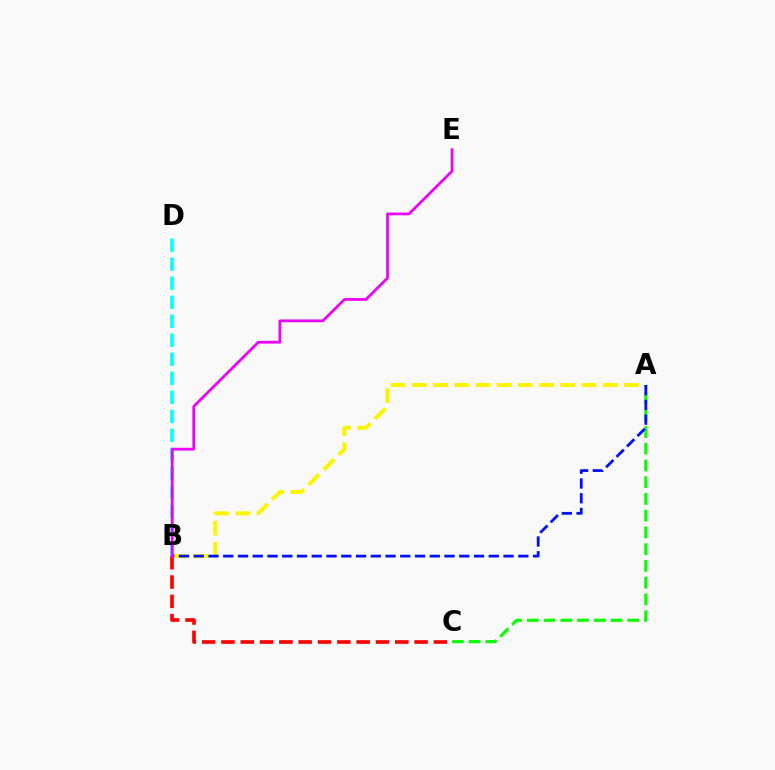{('B', 'C'): [{'color': '#ff0000', 'line_style': 'dashed', 'thickness': 2.62}], ('A', 'C'): [{'color': '#08ff00', 'line_style': 'dashed', 'thickness': 2.27}], ('A', 'B'): [{'color': '#fcf500', 'line_style': 'dashed', 'thickness': 2.88}, {'color': '#0010ff', 'line_style': 'dashed', 'thickness': 2.0}], ('B', 'D'): [{'color': '#00fff6', 'line_style': 'dashed', 'thickness': 2.58}], ('B', 'E'): [{'color': '#ee00ff', 'line_style': 'solid', 'thickness': 1.98}]}